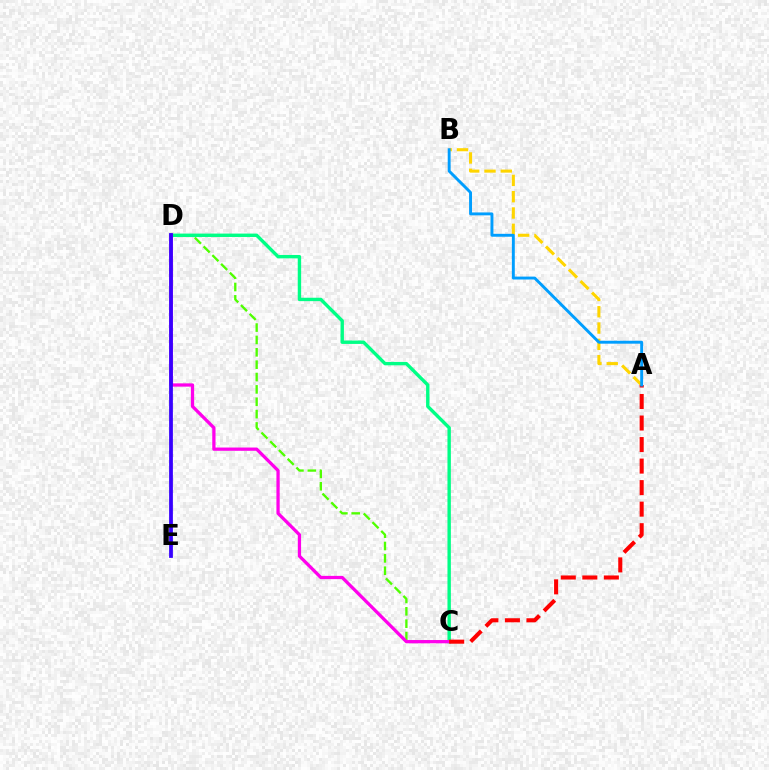{('C', 'D'): [{'color': '#4fff00', 'line_style': 'dashed', 'thickness': 1.68}, {'color': '#00ff86', 'line_style': 'solid', 'thickness': 2.44}, {'color': '#ff00ed', 'line_style': 'solid', 'thickness': 2.35}], ('A', 'B'): [{'color': '#ffd500', 'line_style': 'dashed', 'thickness': 2.21}, {'color': '#009eff', 'line_style': 'solid', 'thickness': 2.1}], ('D', 'E'): [{'color': '#3700ff', 'line_style': 'solid', 'thickness': 2.72}], ('A', 'C'): [{'color': '#ff0000', 'line_style': 'dashed', 'thickness': 2.93}]}